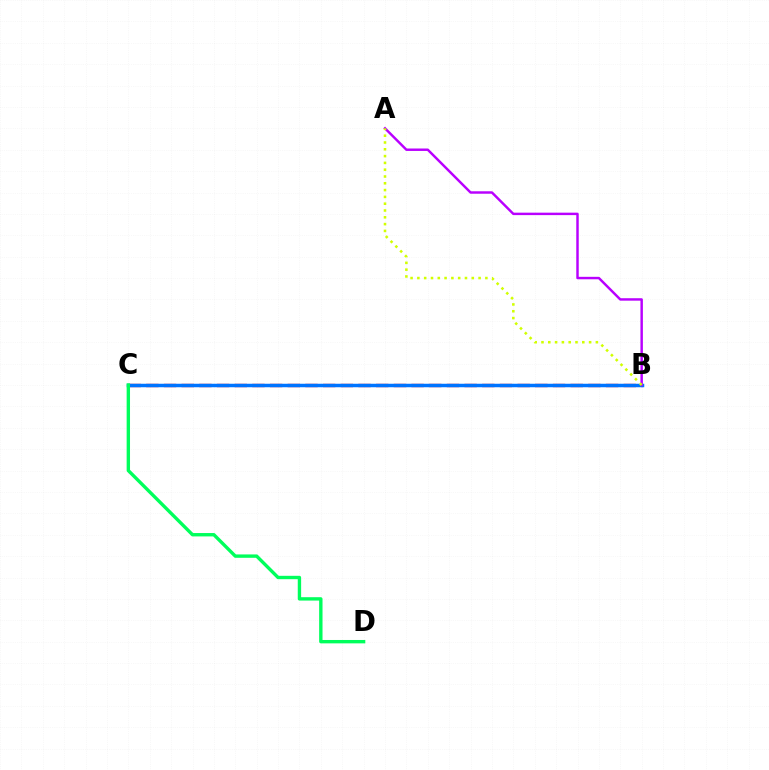{('B', 'C'): [{'color': '#ff0000', 'line_style': 'dashed', 'thickness': 2.4}, {'color': '#0074ff', 'line_style': 'solid', 'thickness': 2.52}], ('C', 'D'): [{'color': '#00ff5c', 'line_style': 'solid', 'thickness': 2.43}], ('A', 'B'): [{'color': '#b900ff', 'line_style': 'solid', 'thickness': 1.77}, {'color': '#d1ff00', 'line_style': 'dotted', 'thickness': 1.85}]}